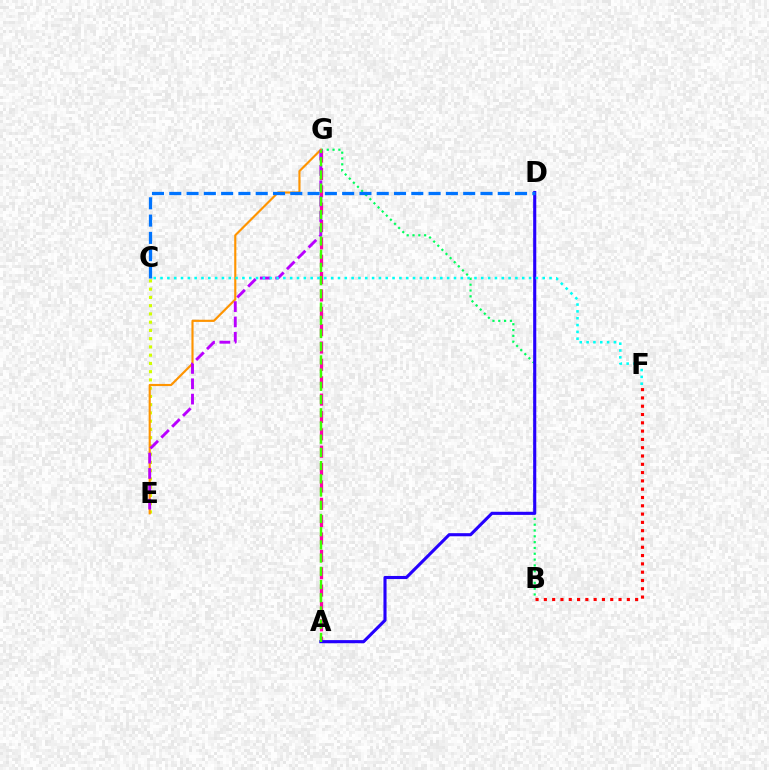{('B', 'G'): [{'color': '#00ff5c', 'line_style': 'dotted', 'thickness': 1.58}], ('A', 'G'): [{'color': '#ff00ac', 'line_style': 'dashed', 'thickness': 2.36}, {'color': '#3dff00', 'line_style': 'dashed', 'thickness': 1.8}], ('C', 'E'): [{'color': '#d1ff00', 'line_style': 'dotted', 'thickness': 2.24}], ('E', 'G'): [{'color': '#ff9400', 'line_style': 'solid', 'thickness': 1.54}, {'color': '#b900ff', 'line_style': 'dashed', 'thickness': 2.08}], ('A', 'D'): [{'color': '#2500ff', 'line_style': 'solid', 'thickness': 2.24}], ('C', 'F'): [{'color': '#00fff6', 'line_style': 'dotted', 'thickness': 1.85}], ('B', 'F'): [{'color': '#ff0000', 'line_style': 'dotted', 'thickness': 2.25}], ('C', 'D'): [{'color': '#0074ff', 'line_style': 'dashed', 'thickness': 2.35}]}